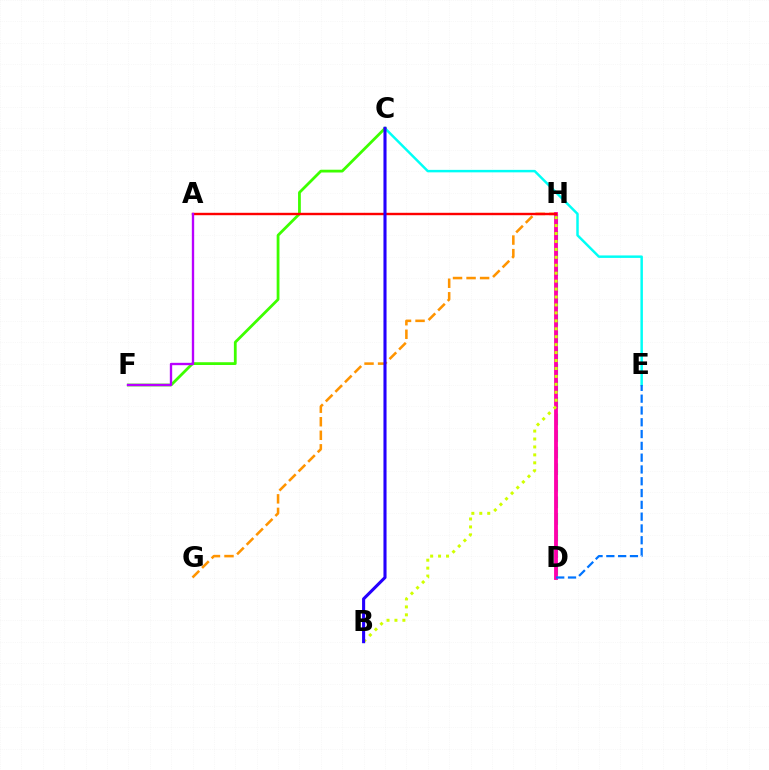{('G', 'H'): [{'color': '#ff9400', 'line_style': 'dashed', 'thickness': 1.84}], ('D', 'H'): [{'color': '#00ff5c', 'line_style': 'dashed', 'thickness': 2.25}, {'color': '#ff00ac', 'line_style': 'solid', 'thickness': 2.75}], ('C', 'E'): [{'color': '#00fff6', 'line_style': 'solid', 'thickness': 1.78}], ('C', 'F'): [{'color': '#3dff00', 'line_style': 'solid', 'thickness': 2.0}], ('B', 'H'): [{'color': '#d1ff00', 'line_style': 'dotted', 'thickness': 2.16}], ('A', 'H'): [{'color': '#ff0000', 'line_style': 'solid', 'thickness': 1.73}], ('A', 'F'): [{'color': '#b900ff', 'line_style': 'solid', 'thickness': 1.69}], ('B', 'C'): [{'color': '#2500ff', 'line_style': 'solid', 'thickness': 2.22}], ('D', 'E'): [{'color': '#0074ff', 'line_style': 'dashed', 'thickness': 1.6}]}